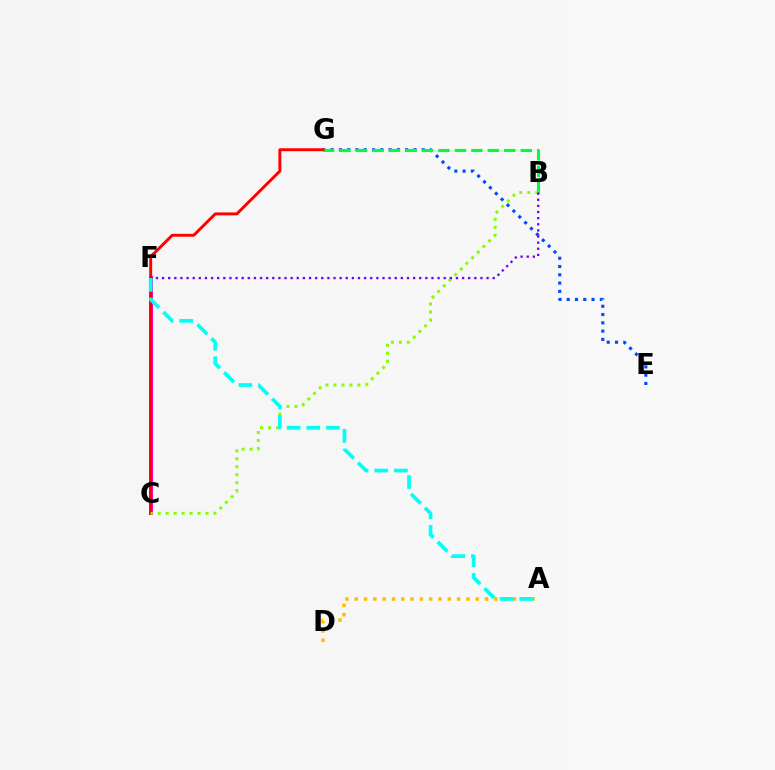{('E', 'G'): [{'color': '#004bff', 'line_style': 'dotted', 'thickness': 2.25}], ('A', 'D'): [{'color': '#ffbd00', 'line_style': 'dotted', 'thickness': 2.53}], ('B', 'G'): [{'color': '#00ff39', 'line_style': 'dashed', 'thickness': 2.24}], ('C', 'F'): [{'color': '#ff00cf', 'line_style': 'solid', 'thickness': 2.88}], ('C', 'G'): [{'color': '#ff0000', 'line_style': 'solid', 'thickness': 2.11}], ('B', 'C'): [{'color': '#84ff00', 'line_style': 'dotted', 'thickness': 2.17}], ('B', 'F'): [{'color': '#7200ff', 'line_style': 'dotted', 'thickness': 1.66}], ('A', 'F'): [{'color': '#00fff6', 'line_style': 'dashed', 'thickness': 2.67}]}